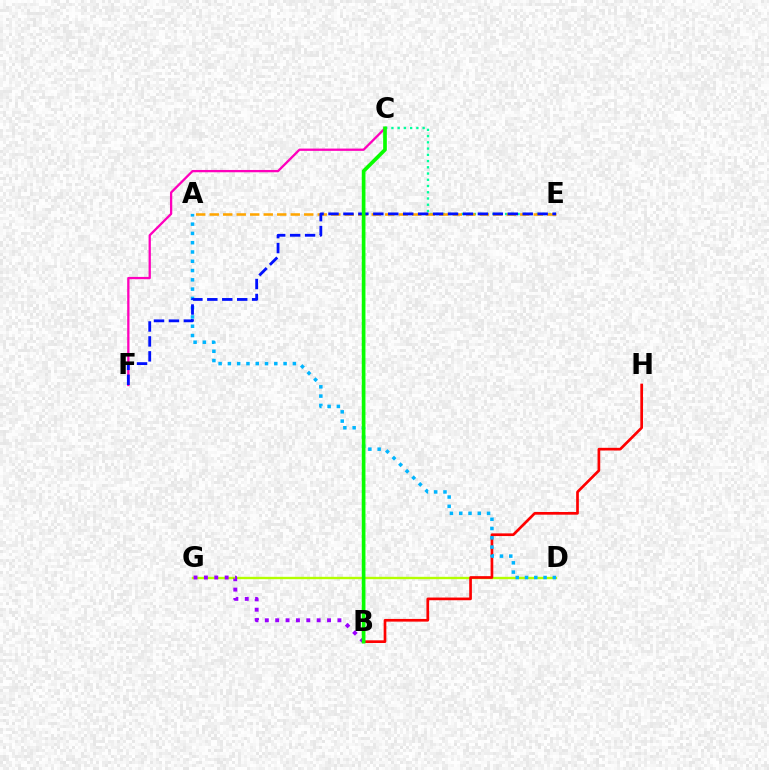{('C', 'E'): [{'color': '#00ff9d', 'line_style': 'dotted', 'thickness': 1.7}], ('D', 'G'): [{'color': '#b3ff00', 'line_style': 'solid', 'thickness': 1.7}], ('B', 'H'): [{'color': '#ff0000', 'line_style': 'solid', 'thickness': 1.94}], ('A', 'D'): [{'color': '#00b5ff', 'line_style': 'dotted', 'thickness': 2.52}], ('C', 'F'): [{'color': '#ff00bd', 'line_style': 'solid', 'thickness': 1.65}], ('A', 'E'): [{'color': '#ffa500', 'line_style': 'dashed', 'thickness': 1.83}], ('B', 'G'): [{'color': '#9b00ff', 'line_style': 'dotted', 'thickness': 2.82}], ('E', 'F'): [{'color': '#0010ff', 'line_style': 'dashed', 'thickness': 2.03}], ('B', 'C'): [{'color': '#08ff00', 'line_style': 'solid', 'thickness': 2.65}]}